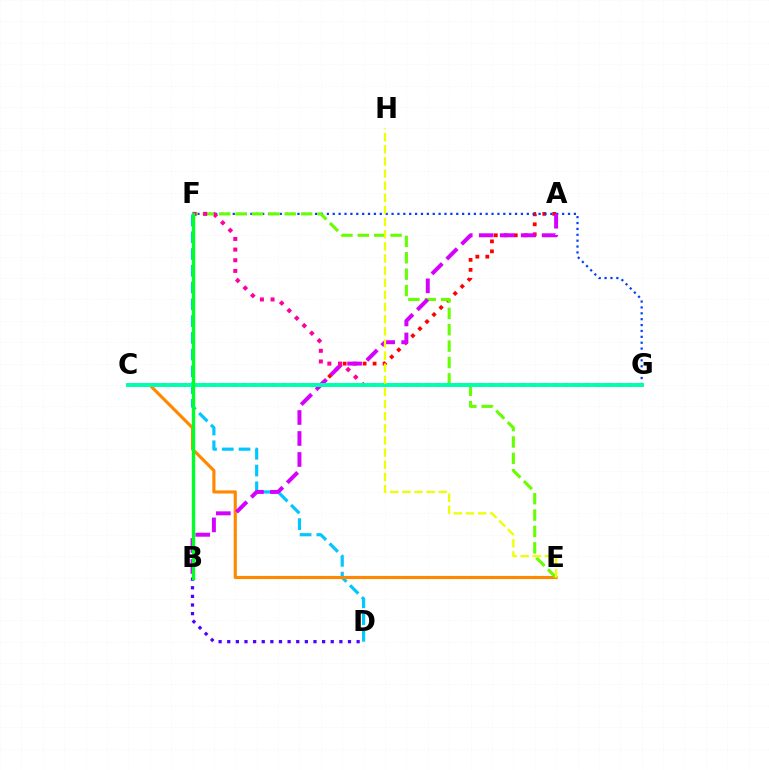{('A', 'C'): [{'color': '#ff0000', 'line_style': 'dotted', 'thickness': 2.71}], ('D', 'F'): [{'color': '#00c7ff', 'line_style': 'dashed', 'thickness': 2.28}], ('F', 'G'): [{'color': '#003fff', 'line_style': 'dotted', 'thickness': 1.6}, {'color': '#ff00a0', 'line_style': 'dotted', 'thickness': 2.9}], ('C', 'E'): [{'color': '#ff8800', 'line_style': 'solid', 'thickness': 2.26}], ('E', 'F'): [{'color': '#66ff00', 'line_style': 'dashed', 'thickness': 2.23}], ('B', 'D'): [{'color': '#4f00ff', 'line_style': 'dotted', 'thickness': 2.34}], ('A', 'B'): [{'color': '#d600ff', 'line_style': 'dashed', 'thickness': 2.85}], ('C', 'G'): [{'color': '#00ffaf', 'line_style': 'solid', 'thickness': 2.83}], ('E', 'H'): [{'color': '#eeff00', 'line_style': 'dashed', 'thickness': 1.65}], ('B', 'F'): [{'color': '#00ff27', 'line_style': 'solid', 'thickness': 2.42}]}